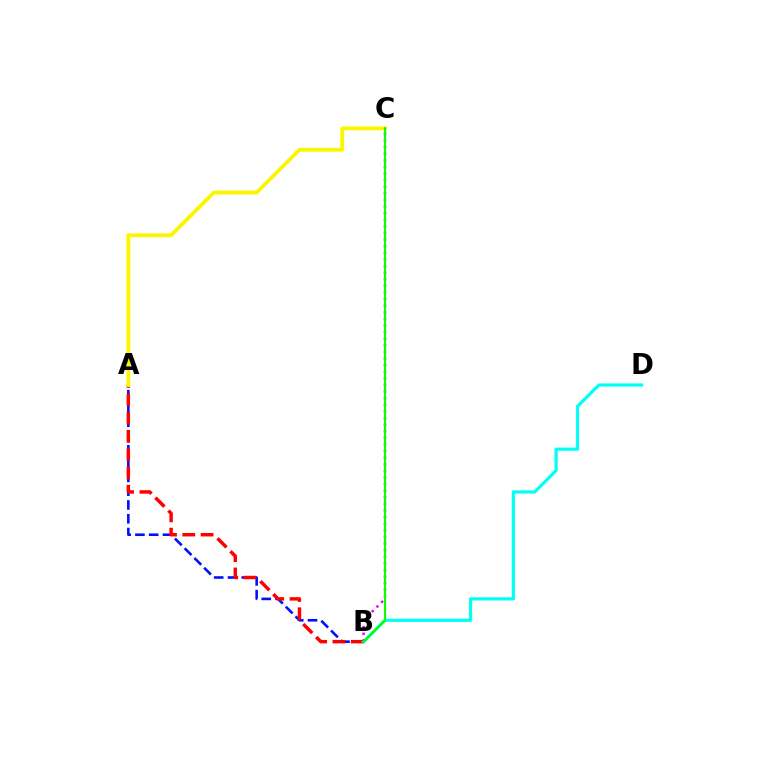{('A', 'B'): [{'color': '#0010ff', 'line_style': 'dashed', 'thickness': 1.87}, {'color': '#ff0000', 'line_style': 'dashed', 'thickness': 2.48}], ('A', 'C'): [{'color': '#fcf500', 'line_style': 'solid', 'thickness': 2.76}], ('B', 'D'): [{'color': '#00fff6', 'line_style': 'solid', 'thickness': 2.29}], ('B', 'C'): [{'color': '#ee00ff', 'line_style': 'dotted', 'thickness': 1.8}, {'color': '#08ff00', 'line_style': 'solid', 'thickness': 1.58}]}